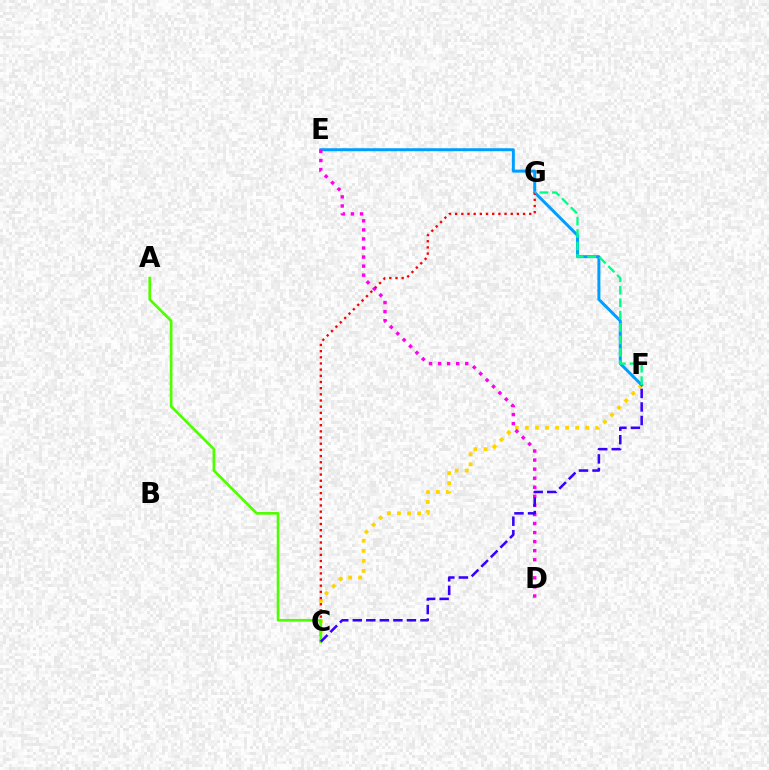{('C', 'F'): [{'color': '#ffd500', 'line_style': 'dotted', 'thickness': 2.73}, {'color': '#3700ff', 'line_style': 'dashed', 'thickness': 1.84}], ('E', 'F'): [{'color': '#009eff', 'line_style': 'solid', 'thickness': 2.15}], ('D', 'E'): [{'color': '#ff00ed', 'line_style': 'dotted', 'thickness': 2.46}], ('C', 'G'): [{'color': '#ff0000', 'line_style': 'dotted', 'thickness': 1.68}], ('A', 'C'): [{'color': '#4fff00', 'line_style': 'solid', 'thickness': 1.93}], ('F', 'G'): [{'color': '#00ff86', 'line_style': 'dashed', 'thickness': 1.69}]}